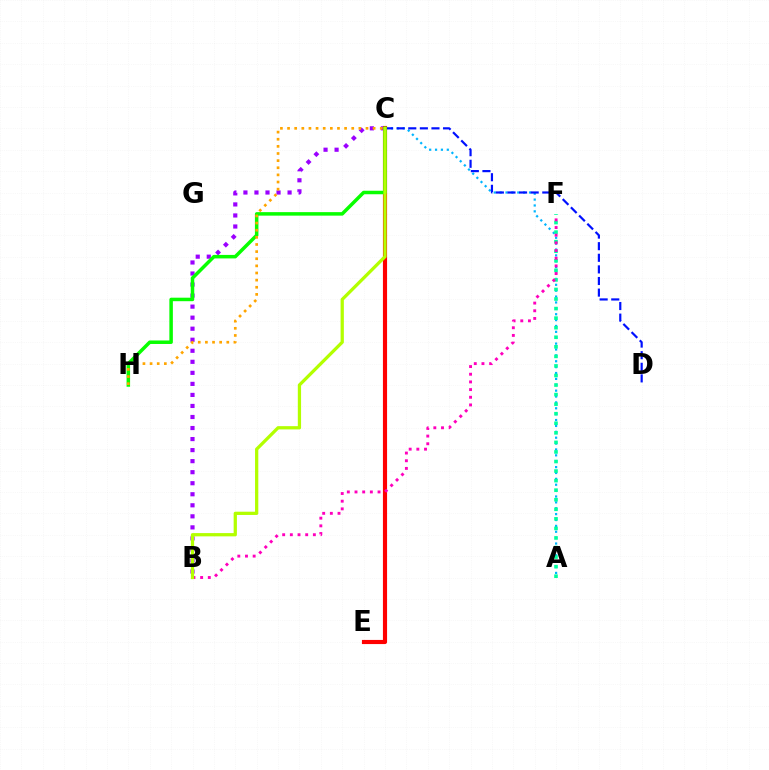{('A', 'C'): [{'color': '#00b5ff', 'line_style': 'dotted', 'thickness': 1.6}], ('A', 'F'): [{'color': '#00ff9d', 'line_style': 'dotted', 'thickness': 2.6}], ('B', 'C'): [{'color': '#9b00ff', 'line_style': 'dotted', 'thickness': 3.0}, {'color': '#b3ff00', 'line_style': 'solid', 'thickness': 2.35}], ('C', 'D'): [{'color': '#0010ff', 'line_style': 'dashed', 'thickness': 1.58}], ('C', 'E'): [{'color': '#ff0000', 'line_style': 'solid', 'thickness': 2.98}], ('B', 'F'): [{'color': '#ff00bd', 'line_style': 'dotted', 'thickness': 2.09}], ('C', 'H'): [{'color': '#08ff00', 'line_style': 'solid', 'thickness': 2.52}, {'color': '#ffa500', 'line_style': 'dotted', 'thickness': 1.94}]}